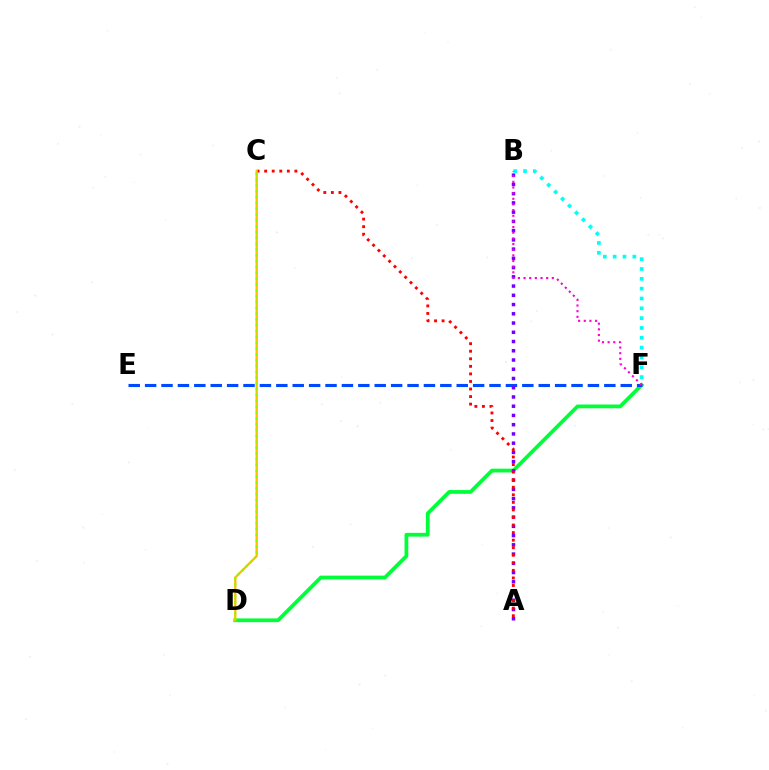{('D', 'F'): [{'color': '#00ff39', 'line_style': 'solid', 'thickness': 2.71}], ('E', 'F'): [{'color': '#004bff', 'line_style': 'dashed', 'thickness': 2.23}], ('A', 'B'): [{'color': '#7200ff', 'line_style': 'dotted', 'thickness': 2.51}], ('B', 'F'): [{'color': '#00fff6', 'line_style': 'dotted', 'thickness': 2.67}, {'color': '#ff00cf', 'line_style': 'dotted', 'thickness': 1.54}], ('A', 'C'): [{'color': '#ff0000', 'line_style': 'dotted', 'thickness': 2.05}], ('C', 'D'): [{'color': '#ffbd00', 'line_style': 'solid', 'thickness': 1.66}, {'color': '#84ff00', 'line_style': 'dotted', 'thickness': 1.58}]}